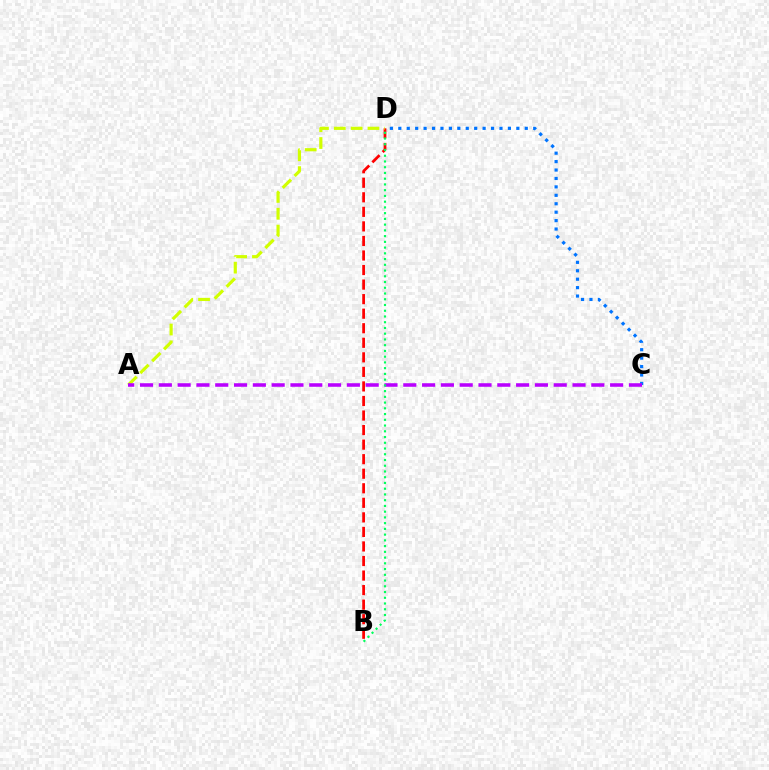{('B', 'D'): [{'color': '#ff0000', 'line_style': 'dashed', 'thickness': 1.98}, {'color': '#00ff5c', 'line_style': 'dotted', 'thickness': 1.56}], ('A', 'D'): [{'color': '#d1ff00', 'line_style': 'dashed', 'thickness': 2.29}], ('C', 'D'): [{'color': '#0074ff', 'line_style': 'dotted', 'thickness': 2.29}], ('A', 'C'): [{'color': '#b900ff', 'line_style': 'dashed', 'thickness': 2.55}]}